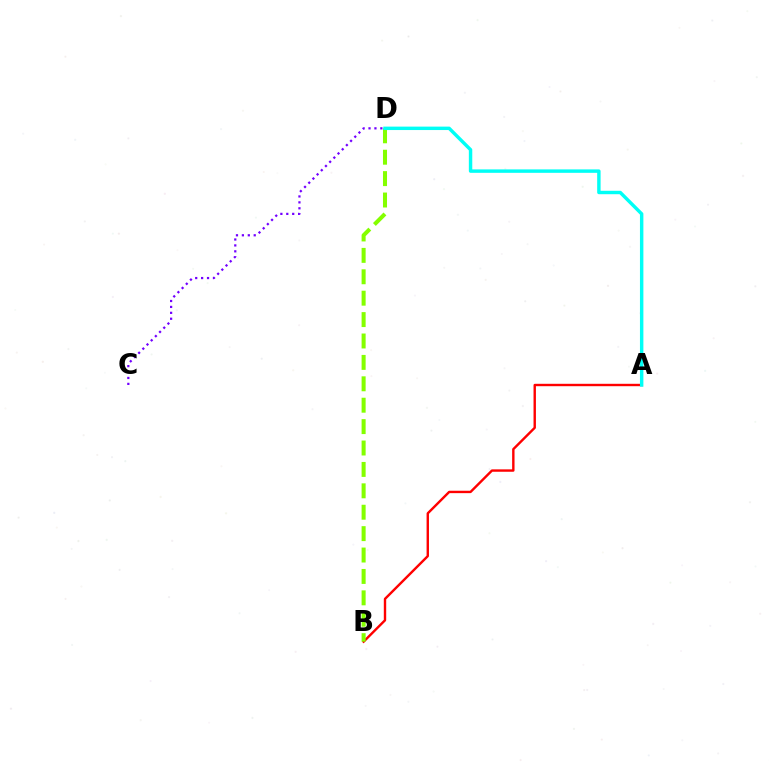{('C', 'D'): [{'color': '#7200ff', 'line_style': 'dotted', 'thickness': 1.61}], ('A', 'B'): [{'color': '#ff0000', 'line_style': 'solid', 'thickness': 1.73}], ('B', 'D'): [{'color': '#84ff00', 'line_style': 'dashed', 'thickness': 2.91}], ('A', 'D'): [{'color': '#00fff6', 'line_style': 'solid', 'thickness': 2.47}]}